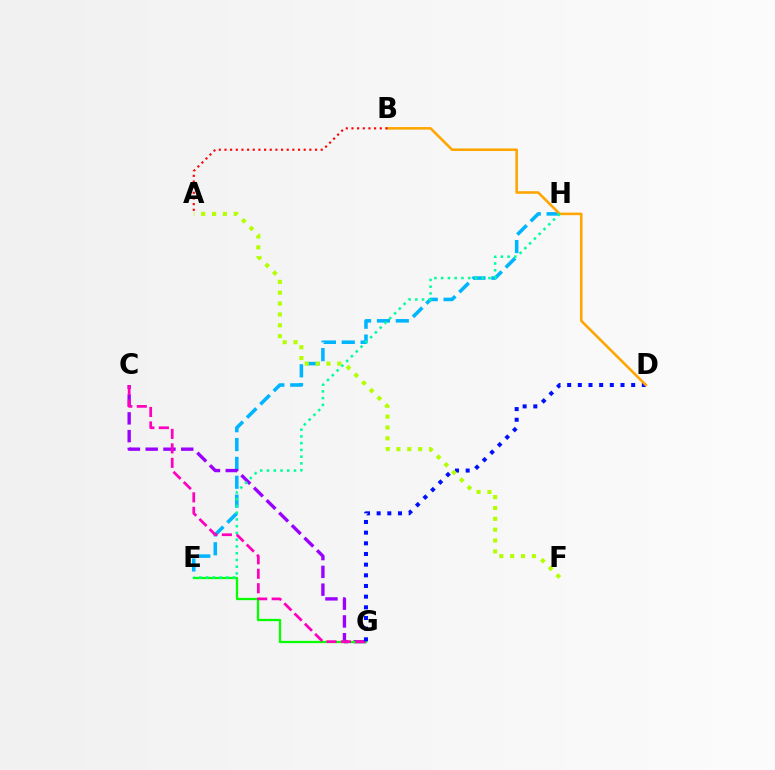{('E', 'H'): [{'color': '#00b5ff', 'line_style': 'dashed', 'thickness': 2.56}, {'color': '#00ff9d', 'line_style': 'dotted', 'thickness': 1.83}], ('C', 'G'): [{'color': '#9b00ff', 'line_style': 'dashed', 'thickness': 2.41}, {'color': '#ff00bd', 'line_style': 'dashed', 'thickness': 1.97}], ('E', 'G'): [{'color': '#08ff00', 'line_style': 'solid', 'thickness': 1.65}], ('D', 'G'): [{'color': '#0010ff', 'line_style': 'dotted', 'thickness': 2.9}], ('B', 'D'): [{'color': '#ffa500', 'line_style': 'solid', 'thickness': 1.86}], ('A', 'B'): [{'color': '#ff0000', 'line_style': 'dotted', 'thickness': 1.54}], ('A', 'F'): [{'color': '#b3ff00', 'line_style': 'dotted', 'thickness': 2.95}]}